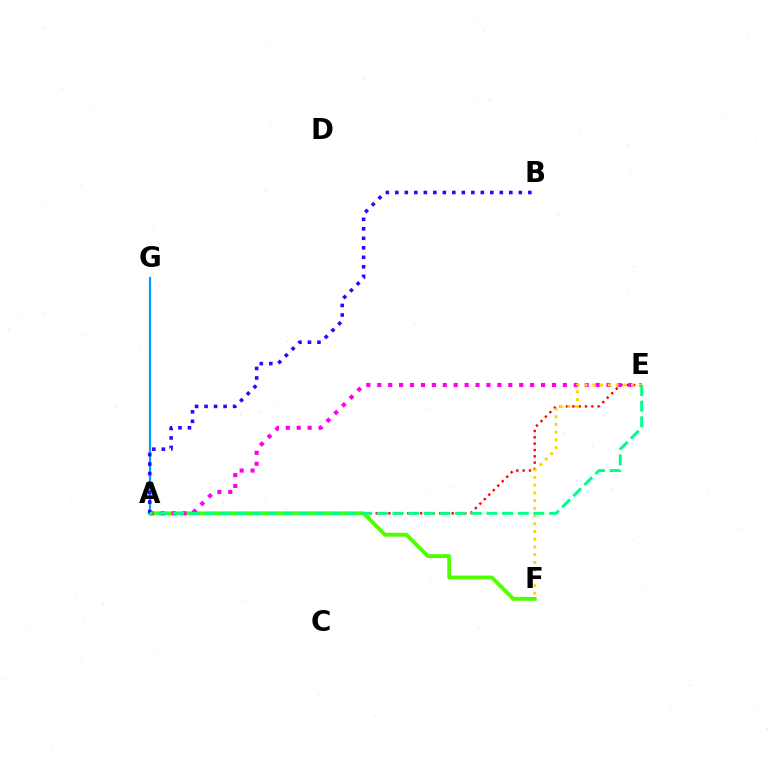{('A', 'G'): [{'color': '#009eff', 'line_style': 'solid', 'thickness': 1.6}], ('A', 'E'): [{'color': '#ff0000', 'line_style': 'dotted', 'thickness': 1.72}, {'color': '#ff00ed', 'line_style': 'dotted', 'thickness': 2.97}, {'color': '#00ff86', 'line_style': 'dashed', 'thickness': 2.13}], ('A', 'F'): [{'color': '#4fff00', 'line_style': 'solid', 'thickness': 2.76}], ('A', 'B'): [{'color': '#3700ff', 'line_style': 'dotted', 'thickness': 2.58}], ('E', 'F'): [{'color': '#ffd500', 'line_style': 'dotted', 'thickness': 2.1}]}